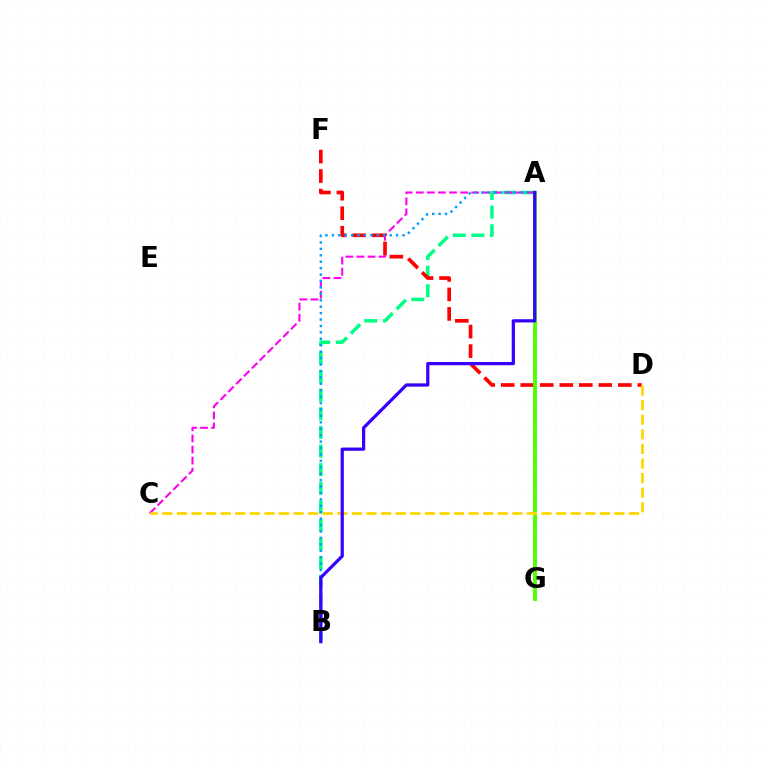{('A', 'B'): [{'color': '#00ff86', 'line_style': 'dashed', 'thickness': 2.53}, {'color': '#009eff', 'line_style': 'dotted', 'thickness': 1.74}, {'color': '#3700ff', 'line_style': 'solid', 'thickness': 2.33}], ('A', 'C'): [{'color': '#ff00ed', 'line_style': 'dashed', 'thickness': 1.51}], ('D', 'F'): [{'color': '#ff0000', 'line_style': 'dashed', 'thickness': 2.65}], ('A', 'G'): [{'color': '#4fff00', 'line_style': 'solid', 'thickness': 2.8}], ('C', 'D'): [{'color': '#ffd500', 'line_style': 'dashed', 'thickness': 1.98}]}